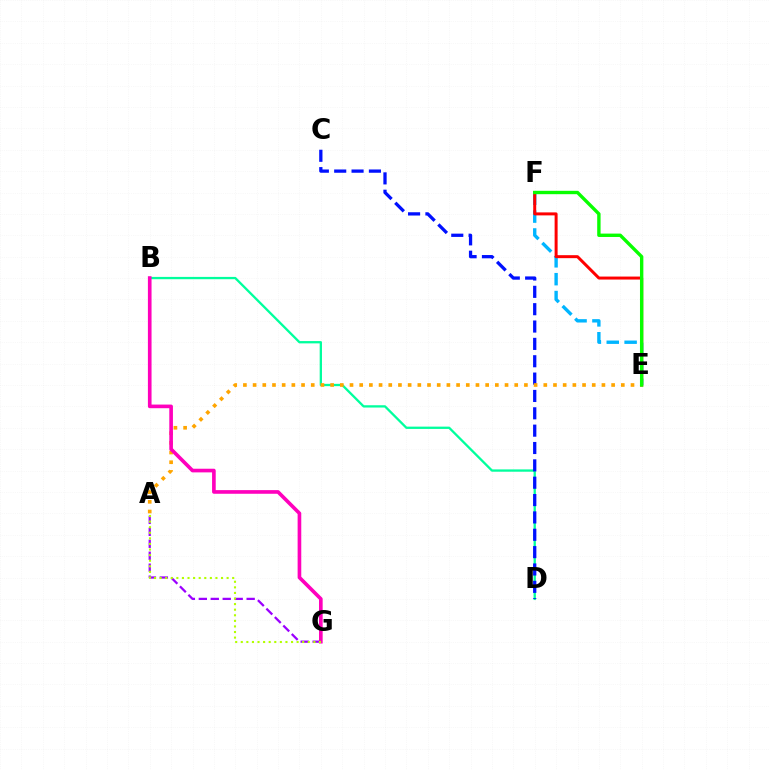{('E', 'F'): [{'color': '#00b5ff', 'line_style': 'dashed', 'thickness': 2.43}, {'color': '#ff0000', 'line_style': 'solid', 'thickness': 2.15}, {'color': '#08ff00', 'line_style': 'solid', 'thickness': 2.43}], ('B', 'D'): [{'color': '#00ff9d', 'line_style': 'solid', 'thickness': 1.66}], ('C', 'D'): [{'color': '#0010ff', 'line_style': 'dashed', 'thickness': 2.36}], ('A', 'G'): [{'color': '#9b00ff', 'line_style': 'dashed', 'thickness': 1.62}, {'color': '#b3ff00', 'line_style': 'dotted', 'thickness': 1.52}], ('A', 'E'): [{'color': '#ffa500', 'line_style': 'dotted', 'thickness': 2.63}], ('B', 'G'): [{'color': '#ff00bd', 'line_style': 'solid', 'thickness': 2.63}]}